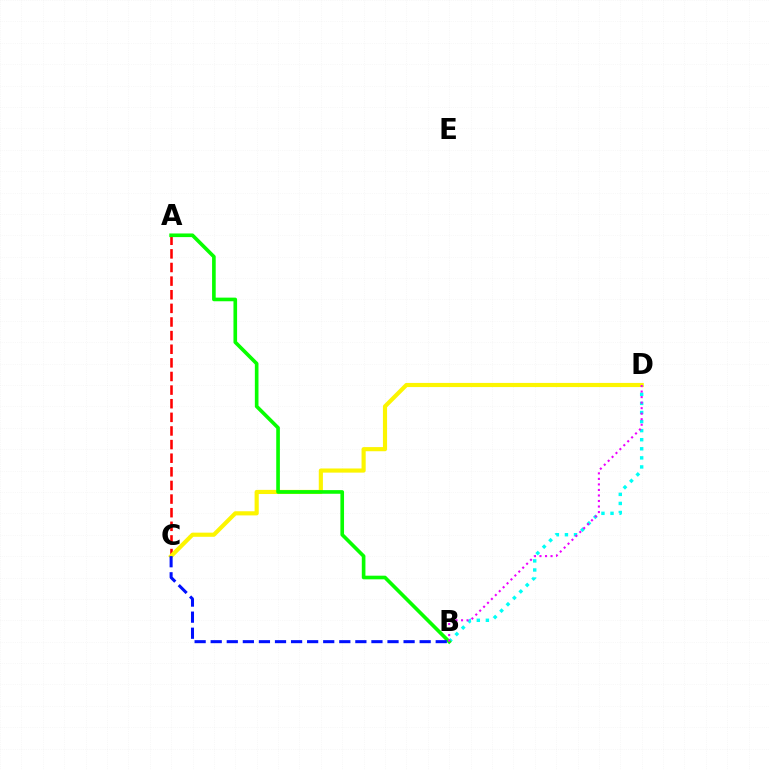{('A', 'C'): [{'color': '#ff0000', 'line_style': 'dashed', 'thickness': 1.85}], ('B', 'D'): [{'color': '#00fff6', 'line_style': 'dotted', 'thickness': 2.47}, {'color': '#ee00ff', 'line_style': 'dotted', 'thickness': 1.5}], ('C', 'D'): [{'color': '#fcf500', 'line_style': 'solid', 'thickness': 2.98}], ('A', 'B'): [{'color': '#08ff00', 'line_style': 'solid', 'thickness': 2.62}], ('B', 'C'): [{'color': '#0010ff', 'line_style': 'dashed', 'thickness': 2.18}]}